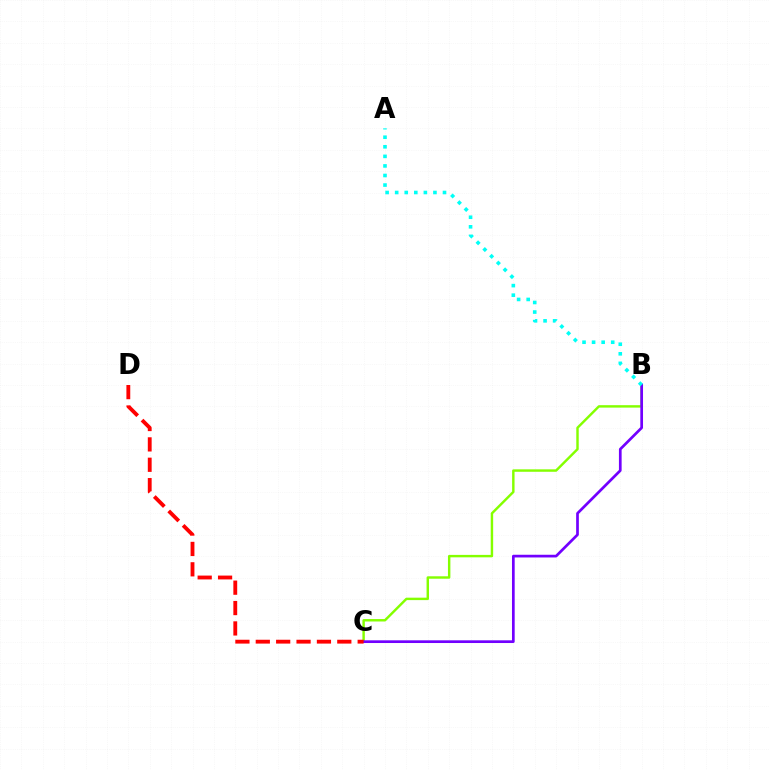{('B', 'C'): [{'color': '#84ff00', 'line_style': 'solid', 'thickness': 1.75}, {'color': '#7200ff', 'line_style': 'solid', 'thickness': 1.95}], ('C', 'D'): [{'color': '#ff0000', 'line_style': 'dashed', 'thickness': 2.77}], ('A', 'B'): [{'color': '#00fff6', 'line_style': 'dotted', 'thickness': 2.6}]}